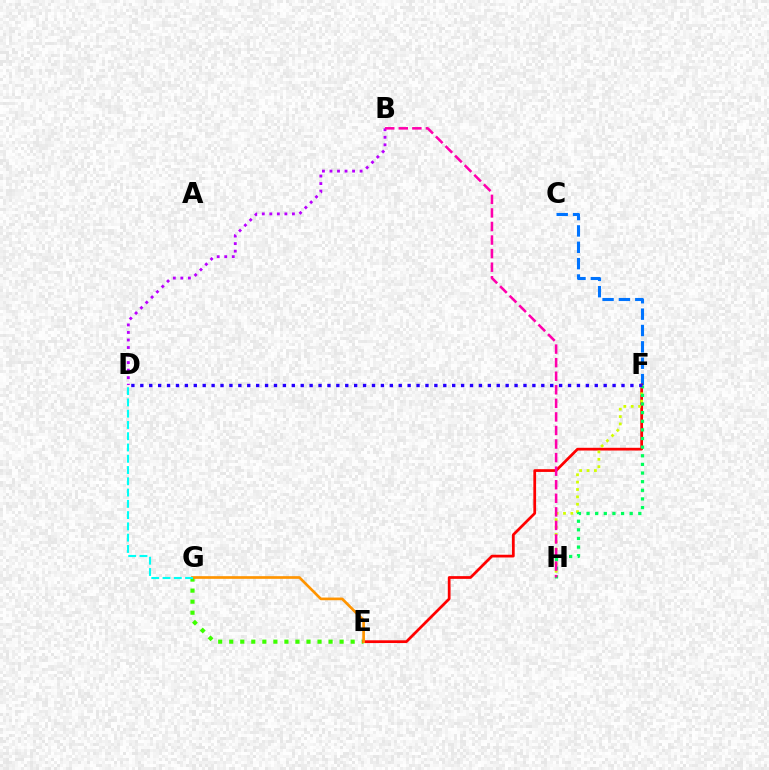{('E', 'G'): [{'color': '#3dff00', 'line_style': 'dotted', 'thickness': 3.0}, {'color': '#ff9400', 'line_style': 'solid', 'thickness': 1.92}], ('B', 'D'): [{'color': '#b900ff', 'line_style': 'dotted', 'thickness': 2.05}], ('C', 'F'): [{'color': '#0074ff', 'line_style': 'dashed', 'thickness': 2.22}], ('E', 'F'): [{'color': '#ff0000', 'line_style': 'solid', 'thickness': 1.97}], ('F', 'H'): [{'color': '#d1ff00', 'line_style': 'dotted', 'thickness': 2.0}, {'color': '#00ff5c', 'line_style': 'dotted', 'thickness': 2.34}], ('B', 'H'): [{'color': '#ff00ac', 'line_style': 'dashed', 'thickness': 1.84}], ('D', 'G'): [{'color': '#00fff6', 'line_style': 'dashed', 'thickness': 1.53}], ('D', 'F'): [{'color': '#2500ff', 'line_style': 'dotted', 'thickness': 2.42}]}